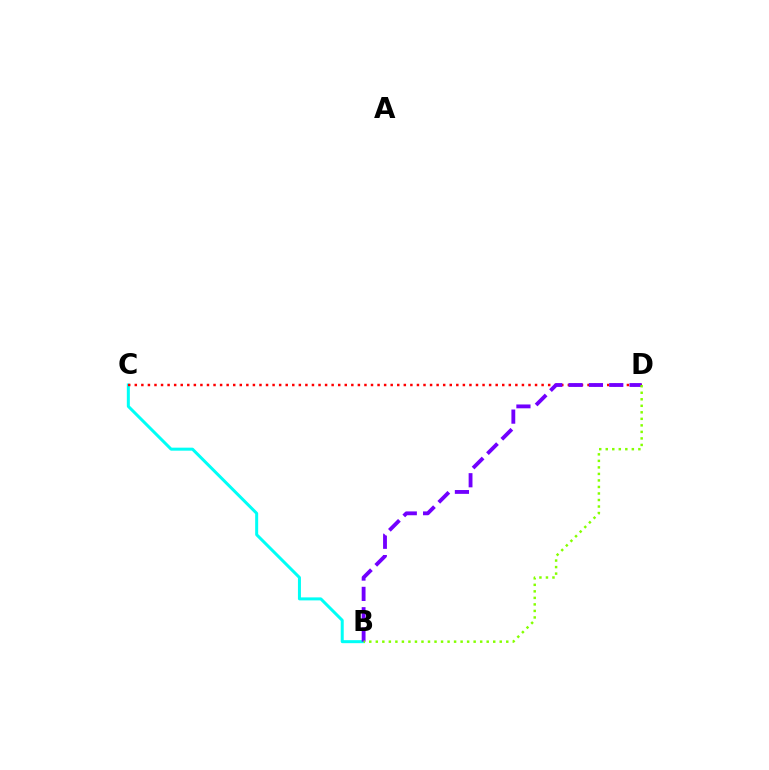{('B', 'C'): [{'color': '#00fff6', 'line_style': 'solid', 'thickness': 2.16}], ('C', 'D'): [{'color': '#ff0000', 'line_style': 'dotted', 'thickness': 1.78}], ('B', 'D'): [{'color': '#7200ff', 'line_style': 'dashed', 'thickness': 2.76}, {'color': '#84ff00', 'line_style': 'dotted', 'thickness': 1.77}]}